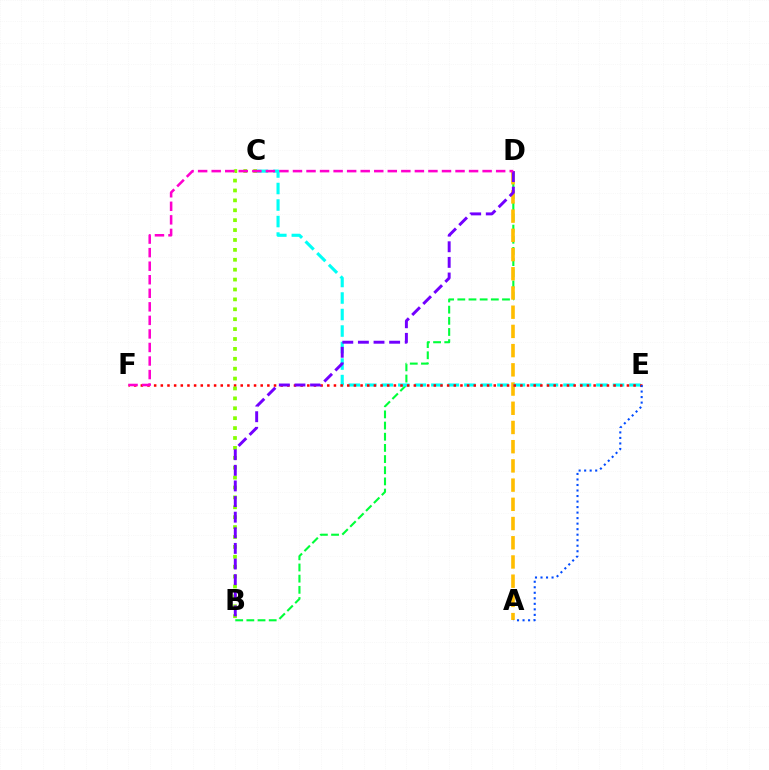{('B', 'D'): [{'color': '#00ff39', 'line_style': 'dashed', 'thickness': 1.52}, {'color': '#7200ff', 'line_style': 'dashed', 'thickness': 2.12}], ('A', 'D'): [{'color': '#ffbd00', 'line_style': 'dashed', 'thickness': 2.61}], ('C', 'E'): [{'color': '#00fff6', 'line_style': 'dashed', 'thickness': 2.24}], ('E', 'F'): [{'color': '#ff0000', 'line_style': 'dotted', 'thickness': 1.81}], ('A', 'E'): [{'color': '#004bff', 'line_style': 'dotted', 'thickness': 1.5}], ('B', 'C'): [{'color': '#84ff00', 'line_style': 'dotted', 'thickness': 2.69}], ('D', 'F'): [{'color': '#ff00cf', 'line_style': 'dashed', 'thickness': 1.84}]}